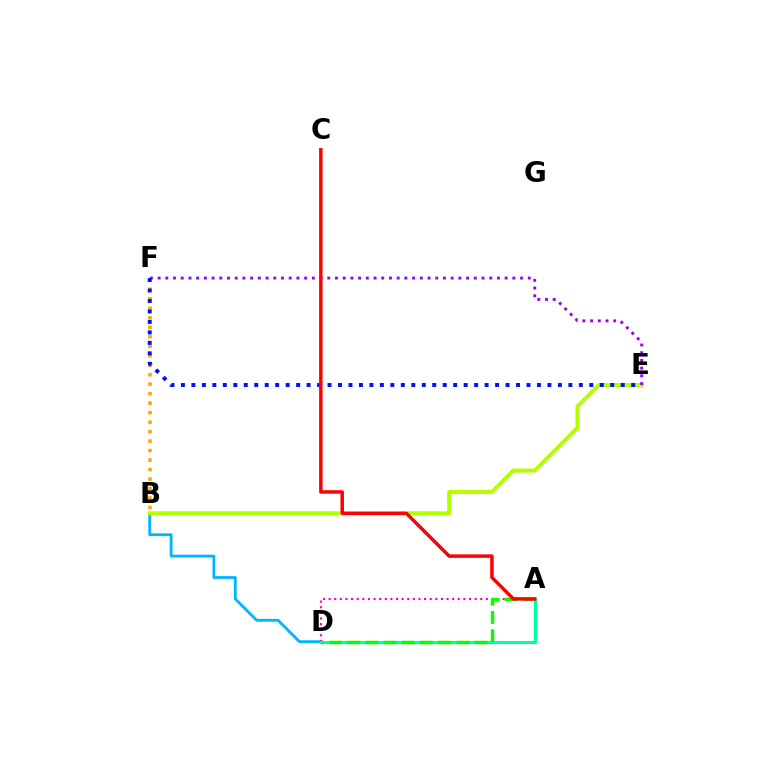{('B', 'F'): [{'color': '#ffa500', 'line_style': 'dotted', 'thickness': 2.58}], ('B', 'D'): [{'color': '#00b5ff', 'line_style': 'solid', 'thickness': 2.03}], ('A', 'D'): [{'color': '#ff00bd', 'line_style': 'dotted', 'thickness': 1.53}, {'color': '#00ff9d', 'line_style': 'solid', 'thickness': 2.22}, {'color': '#08ff00', 'line_style': 'dashed', 'thickness': 2.47}], ('B', 'E'): [{'color': '#b3ff00', 'line_style': 'solid', 'thickness': 2.9}], ('E', 'F'): [{'color': '#9b00ff', 'line_style': 'dotted', 'thickness': 2.1}, {'color': '#0010ff', 'line_style': 'dotted', 'thickness': 2.84}], ('A', 'C'): [{'color': '#ff0000', 'line_style': 'solid', 'thickness': 2.49}]}